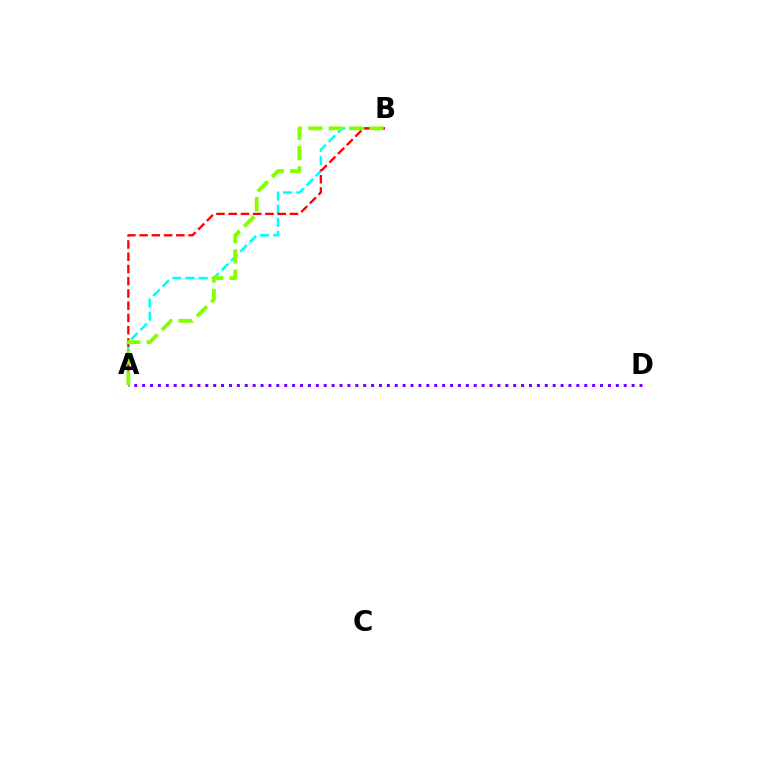{('A', 'B'): [{'color': '#00fff6', 'line_style': 'dashed', 'thickness': 1.79}, {'color': '#ff0000', 'line_style': 'dashed', 'thickness': 1.66}, {'color': '#84ff00', 'line_style': 'dashed', 'thickness': 2.76}], ('A', 'D'): [{'color': '#7200ff', 'line_style': 'dotted', 'thickness': 2.15}]}